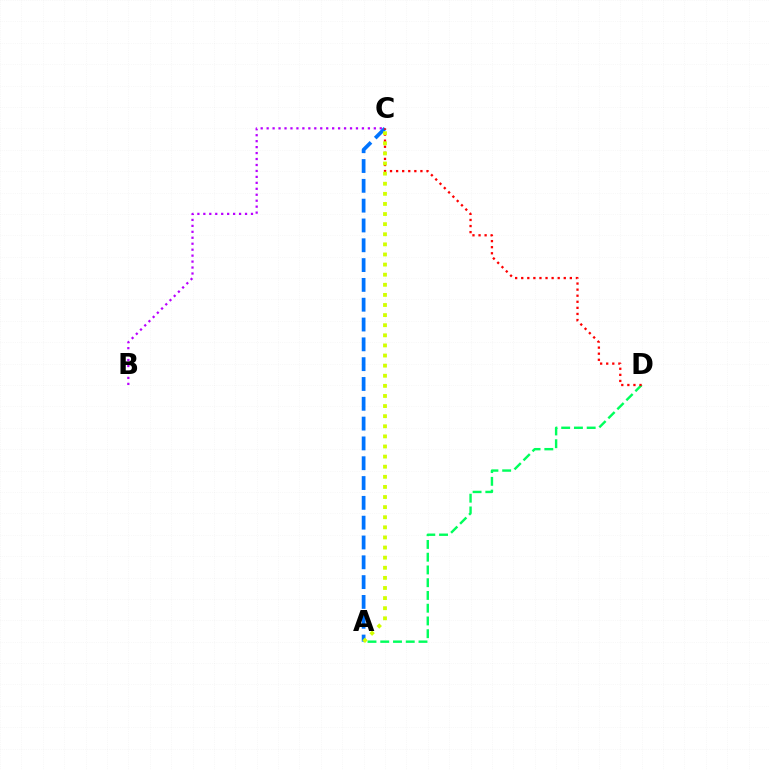{('B', 'C'): [{'color': '#b900ff', 'line_style': 'dotted', 'thickness': 1.62}], ('A', 'D'): [{'color': '#00ff5c', 'line_style': 'dashed', 'thickness': 1.73}], ('A', 'C'): [{'color': '#0074ff', 'line_style': 'dashed', 'thickness': 2.69}, {'color': '#d1ff00', 'line_style': 'dotted', 'thickness': 2.75}], ('C', 'D'): [{'color': '#ff0000', 'line_style': 'dotted', 'thickness': 1.65}]}